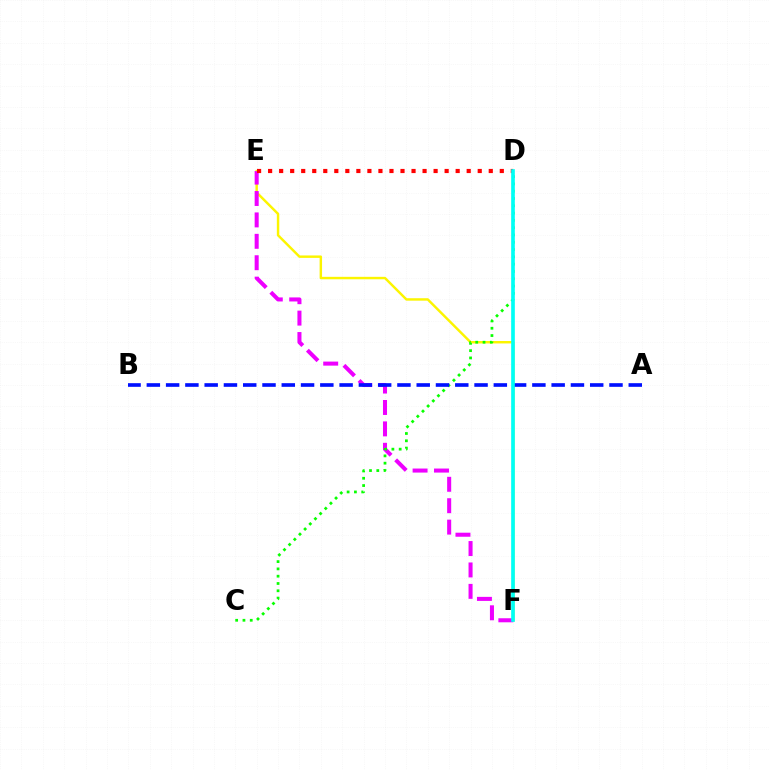{('E', 'F'): [{'color': '#fcf500', 'line_style': 'solid', 'thickness': 1.76}, {'color': '#ee00ff', 'line_style': 'dashed', 'thickness': 2.91}], ('C', 'D'): [{'color': '#08ff00', 'line_style': 'dotted', 'thickness': 1.98}], ('A', 'B'): [{'color': '#0010ff', 'line_style': 'dashed', 'thickness': 2.62}], ('D', 'E'): [{'color': '#ff0000', 'line_style': 'dotted', 'thickness': 3.0}], ('D', 'F'): [{'color': '#00fff6', 'line_style': 'solid', 'thickness': 2.64}]}